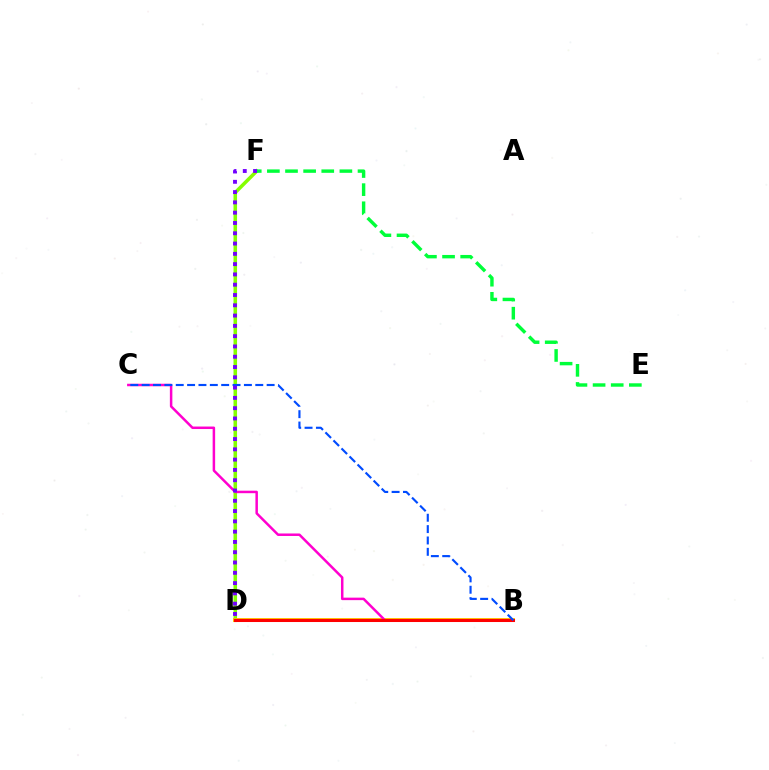{('D', 'F'): [{'color': '#84ff00', 'line_style': 'solid', 'thickness': 2.56}, {'color': '#7200ff', 'line_style': 'dotted', 'thickness': 2.8}], ('B', 'D'): [{'color': '#ffbd00', 'line_style': 'solid', 'thickness': 2.81}, {'color': '#00fff6', 'line_style': 'dashed', 'thickness': 2.0}, {'color': '#ff0000', 'line_style': 'solid', 'thickness': 2.19}], ('B', 'C'): [{'color': '#ff00cf', 'line_style': 'solid', 'thickness': 1.8}, {'color': '#004bff', 'line_style': 'dashed', 'thickness': 1.54}], ('E', 'F'): [{'color': '#00ff39', 'line_style': 'dashed', 'thickness': 2.46}]}